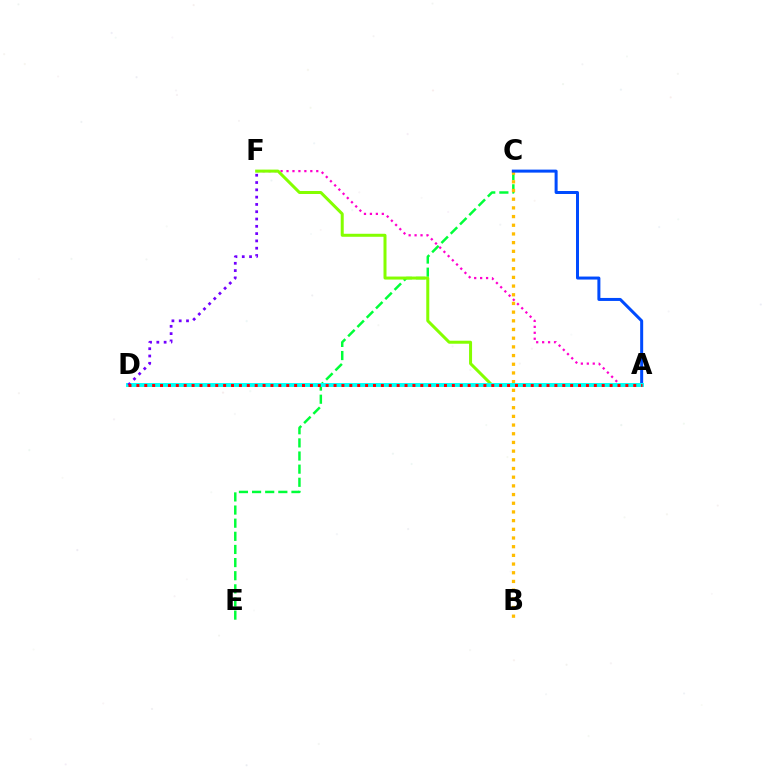{('C', 'E'): [{'color': '#00ff39', 'line_style': 'dashed', 'thickness': 1.78}], ('B', 'C'): [{'color': '#ffbd00', 'line_style': 'dotted', 'thickness': 2.36}], ('A', 'F'): [{'color': '#ff00cf', 'line_style': 'dotted', 'thickness': 1.62}, {'color': '#84ff00', 'line_style': 'solid', 'thickness': 2.17}], ('A', 'C'): [{'color': '#004bff', 'line_style': 'solid', 'thickness': 2.16}], ('A', 'D'): [{'color': '#00fff6', 'line_style': 'solid', 'thickness': 2.82}, {'color': '#ff0000', 'line_style': 'dotted', 'thickness': 2.14}], ('D', 'F'): [{'color': '#7200ff', 'line_style': 'dotted', 'thickness': 1.98}]}